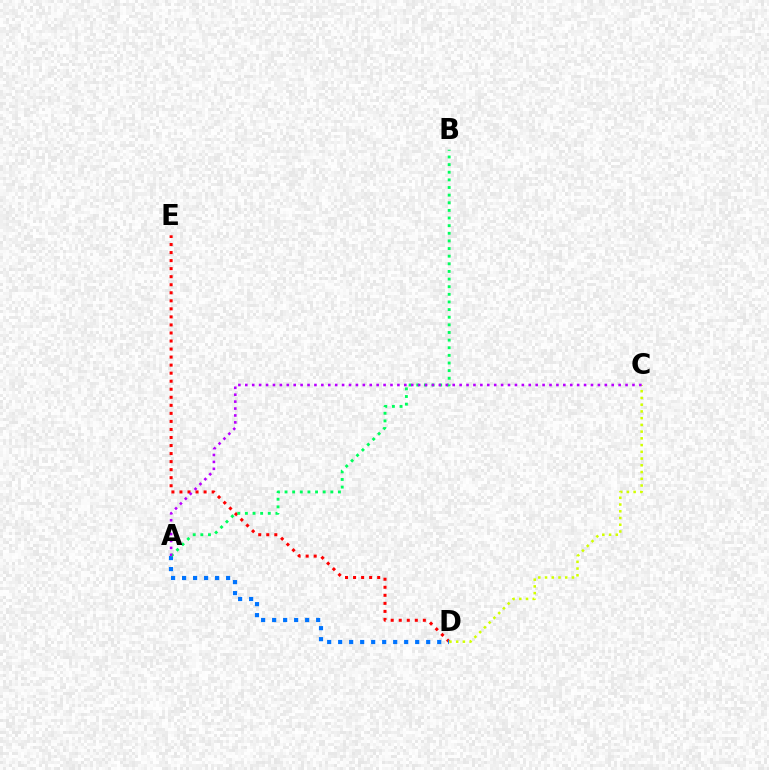{('D', 'E'): [{'color': '#ff0000', 'line_style': 'dotted', 'thickness': 2.18}], ('A', 'D'): [{'color': '#0074ff', 'line_style': 'dotted', 'thickness': 2.99}], ('A', 'B'): [{'color': '#00ff5c', 'line_style': 'dotted', 'thickness': 2.07}], ('C', 'D'): [{'color': '#d1ff00', 'line_style': 'dotted', 'thickness': 1.83}], ('A', 'C'): [{'color': '#b900ff', 'line_style': 'dotted', 'thickness': 1.88}]}